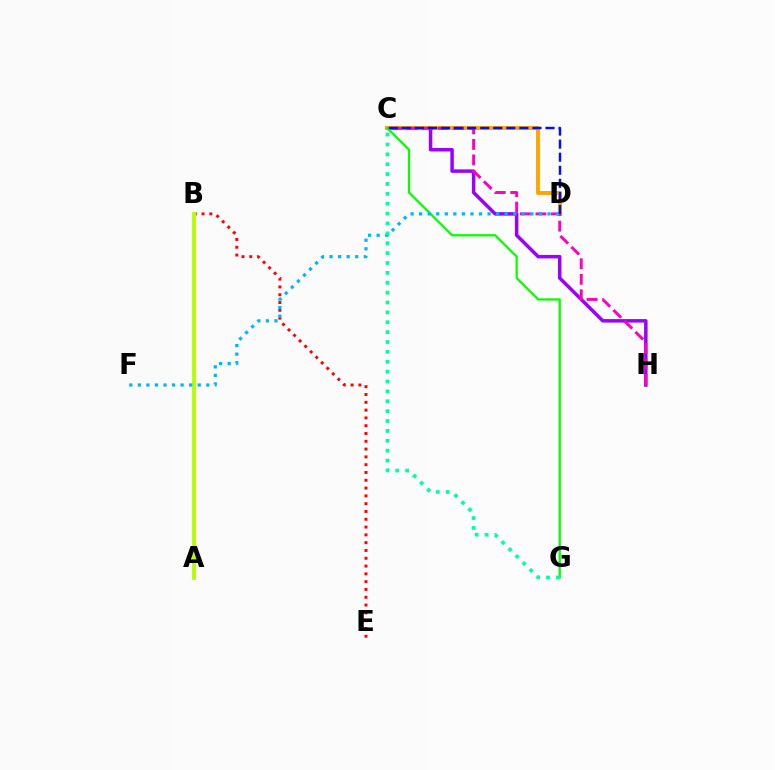{('C', 'H'): [{'color': '#9b00ff', 'line_style': 'solid', 'thickness': 2.51}, {'color': '#ff00bd', 'line_style': 'dashed', 'thickness': 2.11}], ('C', 'D'): [{'color': '#ffa500', 'line_style': 'solid', 'thickness': 2.84}, {'color': '#0010ff', 'line_style': 'dashed', 'thickness': 1.77}], ('B', 'E'): [{'color': '#ff0000', 'line_style': 'dotted', 'thickness': 2.12}], ('C', 'G'): [{'color': '#08ff00', 'line_style': 'solid', 'thickness': 1.63}, {'color': '#00ff9d', 'line_style': 'dotted', 'thickness': 2.68}], ('A', 'B'): [{'color': '#b3ff00', 'line_style': 'solid', 'thickness': 2.78}], ('D', 'F'): [{'color': '#00b5ff', 'line_style': 'dotted', 'thickness': 2.32}]}